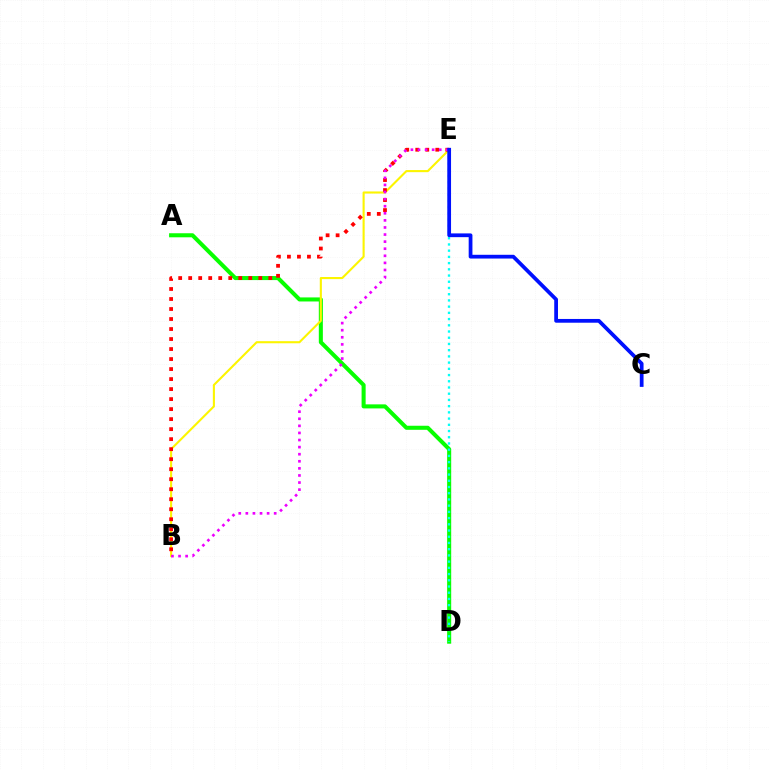{('A', 'D'): [{'color': '#08ff00', 'line_style': 'solid', 'thickness': 2.92}], ('B', 'E'): [{'color': '#fcf500', 'line_style': 'solid', 'thickness': 1.51}, {'color': '#ff0000', 'line_style': 'dotted', 'thickness': 2.72}, {'color': '#ee00ff', 'line_style': 'dotted', 'thickness': 1.93}], ('D', 'E'): [{'color': '#00fff6', 'line_style': 'dotted', 'thickness': 1.69}], ('C', 'E'): [{'color': '#0010ff', 'line_style': 'solid', 'thickness': 2.7}]}